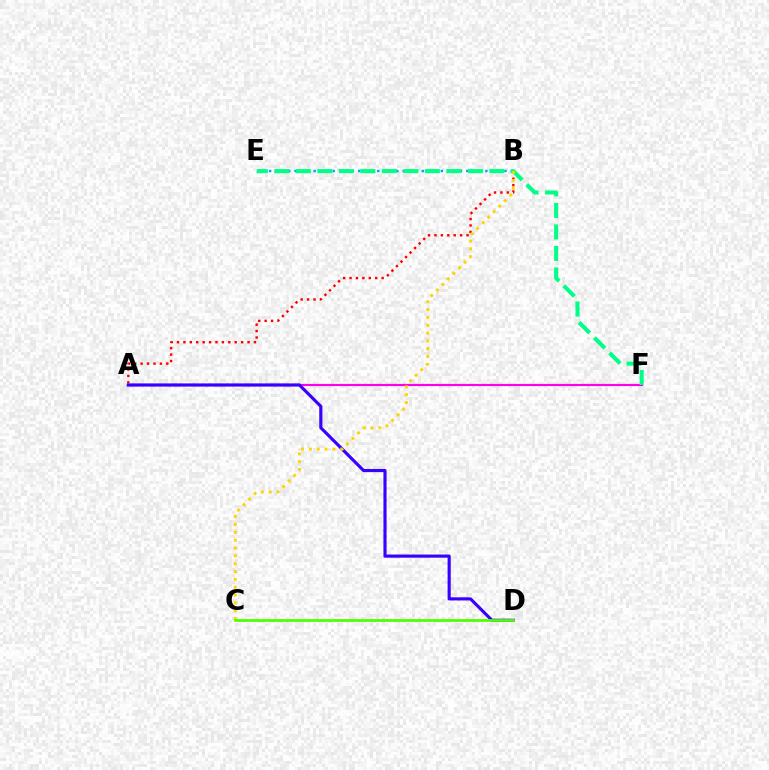{('B', 'E'): [{'color': '#009eff', 'line_style': 'dotted', 'thickness': 1.73}], ('A', 'F'): [{'color': '#ff00ed', 'line_style': 'solid', 'thickness': 1.56}], ('A', 'B'): [{'color': '#ff0000', 'line_style': 'dotted', 'thickness': 1.74}], ('A', 'D'): [{'color': '#3700ff', 'line_style': 'solid', 'thickness': 2.26}], ('E', 'F'): [{'color': '#00ff86', 'line_style': 'dashed', 'thickness': 2.92}], ('B', 'C'): [{'color': '#ffd500', 'line_style': 'dotted', 'thickness': 2.13}], ('C', 'D'): [{'color': '#4fff00', 'line_style': 'solid', 'thickness': 1.98}]}